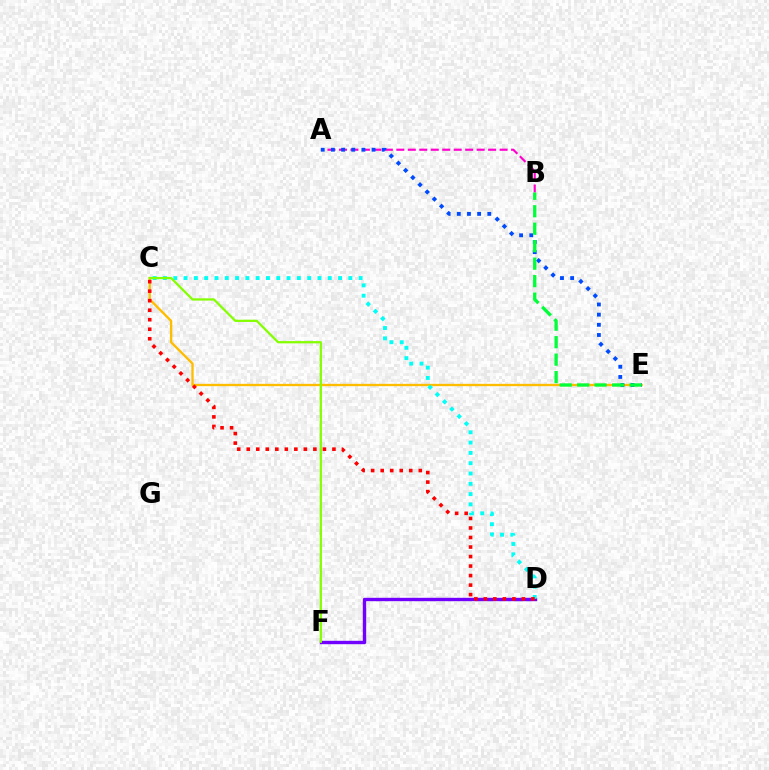{('D', 'F'): [{'color': '#7200ff', 'line_style': 'solid', 'thickness': 2.43}], ('A', 'B'): [{'color': '#ff00cf', 'line_style': 'dashed', 'thickness': 1.56}], ('C', 'E'): [{'color': '#ffbd00', 'line_style': 'solid', 'thickness': 1.68}], ('A', 'E'): [{'color': '#004bff', 'line_style': 'dotted', 'thickness': 2.76}], ('C', 'D'): [{'color': '#00fff6', 'line_style': 'dotted', 'thickness': 2.8}, {'color': '#ff0000', 'line_style': 'dotted', 'thickness': 2.59}], ('C', 'F'): [{'color': '#84ff00', 'line_style': 'solid', 'thickness': 1.62}], ('B', 'E'): [{'color': '#00ff39', 'line_style': 'dashed', 'thickness': 2.37}]}